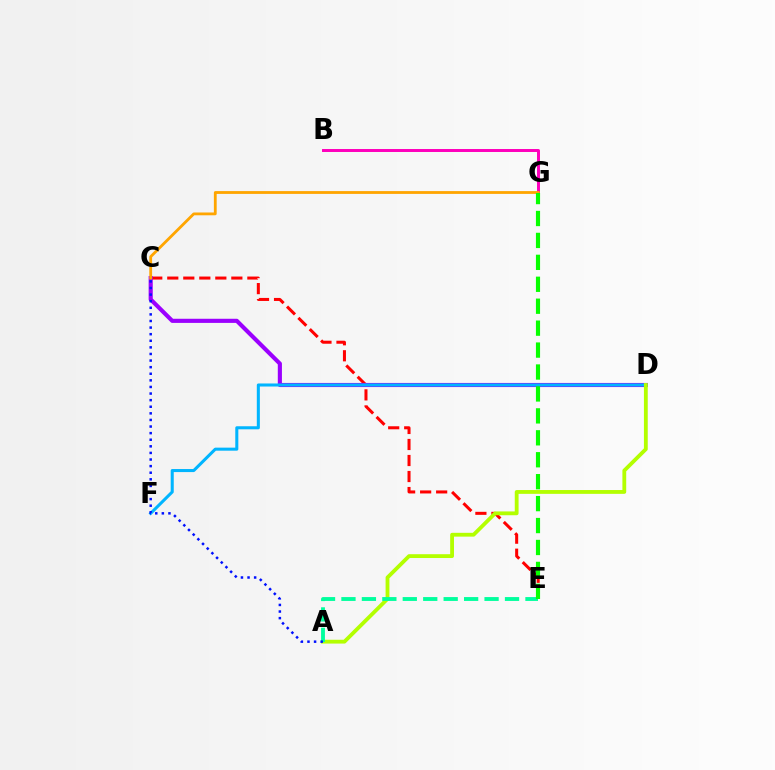{('B', 'G'): [{'color': '#ff00bd', 'line_style': 'solid', 'thickness': 2.14}], ('C', 'E'): [{'color': '#ff0000', 'line_style': 'dashed', 'thickness': 2.18}], ('C', 'D'): [{'color': '#9b00ff', 'line_style': 'solid', 'thickness': 2.97}], ('D', 'F'): [{'color': '#00b5ff', 'line_style': 'solid', 'thickness': 2.19}], ('A', 'D'): [{'color': '#b3ff00', 'line_style': 'solid', 'thickness': 2.74}], ('C', 'G'): [{'color': '#ffa500', 'line_style': 'solid', 'thickness': 2.02}], ('A', 'E'): [{'color': '#00ff9d', 'line_style': 'dashed', 'thickness': 2.78}], ('E', 'G'): [{'color': '#08ff00', 'line_style': 'dashed', 'thickness': 2.98}], ('A', 'C'): [{'color': '#0010ff', 'line_style': 'dotted', 'thickness': 1.79}]}